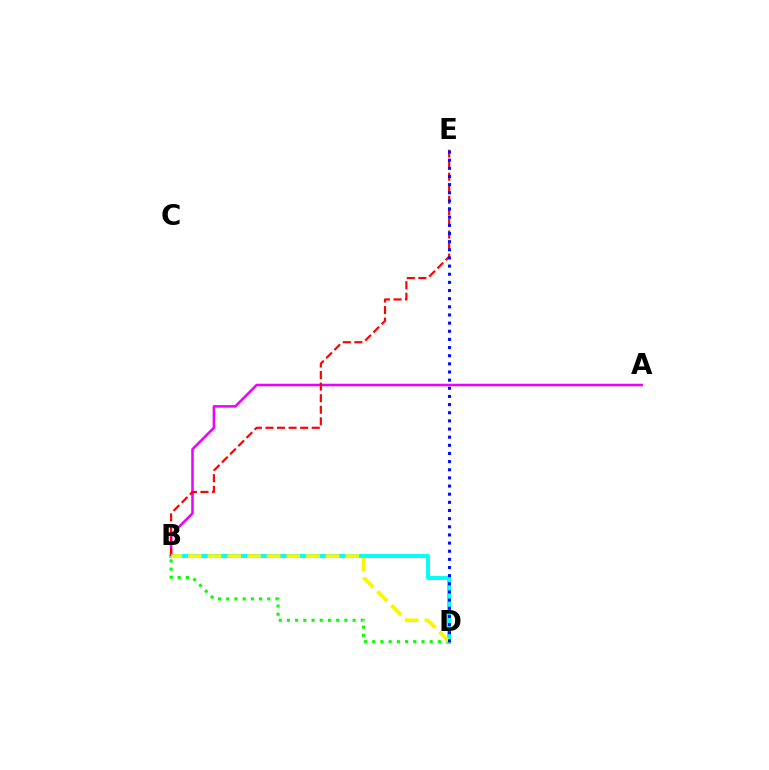{('A', 'B'): [{'color': '#ee00ff', 'line_style': 'solid', 'thickness': 1.83}], ('B', 'D'): [{'color': '#00fff6', 'line_style': 'solid', 'thickness': 2.82}, {'color': '#08ff00', 'line_style': 'dotted', 'thickness': 2.23}, {'color': '#fcf500', 'line_style': 'dashed', 'thickness': 2.68}], ('B', 'E'): [{'color': '#ff0000', 'line_style': 'dashed', 'thickness': 1.57}], ('D', 'E'): [{'color': '#0010ff', 'line_style': 'dotted', 'thickness': 2.21}]}